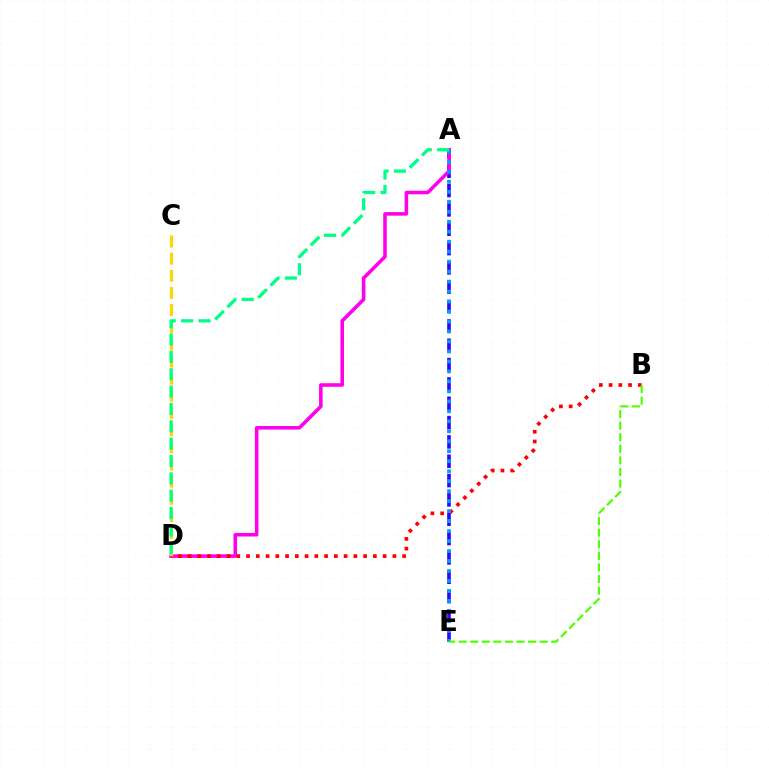{('A', 'E'): [{'color': '#3700ff', 'line_style': 'dashed', 'thickness': 2.63}, {'color': '#009eff', 'line_style': 'dotted', 'thickness': 2.71}], ('A', 'D'): [{'color': '#ff00ed', 'line_style': 'solid', 'thickness': 2.57}, {'color': '#00ff86', 'line_style': 'dashed', 'thickness': 2.36}], ('B', 'D'): [{'color': '#ff0000', 'line_style': 'dotted', 'thickness': 2.65}], ('B', 'E'): [{'color': '#4fff00', 'line_style': 'dashed', 'thickness': 1.57}], ('C', 'D'): [{'color': '#ffd500', 'line_style': 'dashed', 'thickness': 2.33}]}